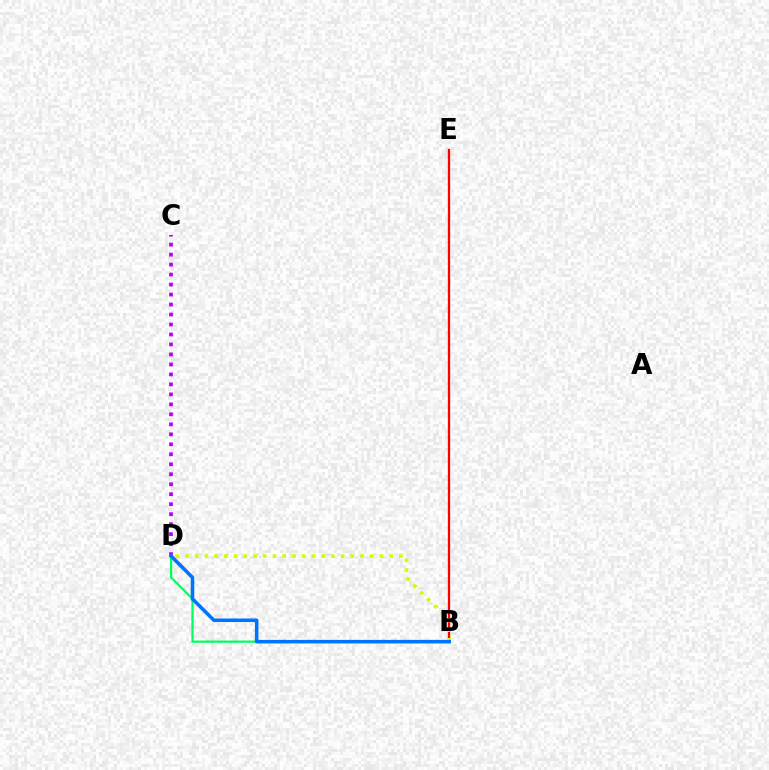{('B', 'E'): [{'color': '#ff0000', 'line_style': 'solid', 'thickness': 1.65}], ('B', 'D'): [{'color': '#00ff5c', 'line_style': 'solid', 'thickness': 1.61}, {'color': '#d1ff00', 'line_style': 'dotted', 'thickness': 2.64}, {'color': '#0074ff', 'line_style': 'solid', 'thickness': 2.56}], ('C', 'D'): [{'color': '#b900ff', 'line_style': 'dotted', 'thickness': 2.71}]}